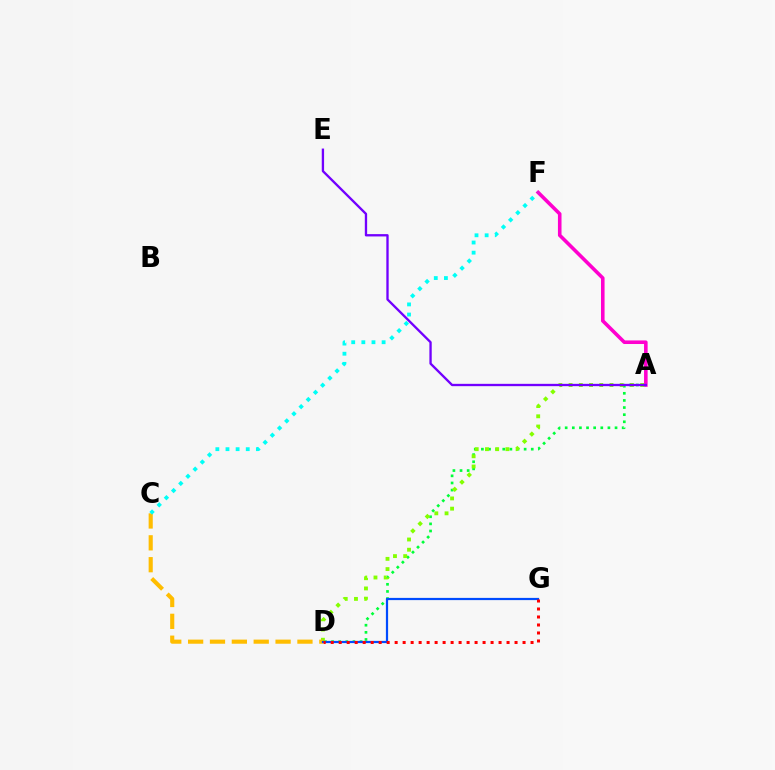{('A', 'D'): [{'color': '#00ff39', 'line_style': 'dotted', 'thickness': 1.94}, {'color': '#84ff00', 'line_style': 'dotted', 'thickness': 2.78}], ('A', 'F'): [{'color': '#ff00cf', 'line_style': 'solid', 'thickness': 2.58}], ('C', 'D'): [{'color': '#ffbd00', 'line_style': 'dashed', 'thickness': 2.97}], ('D', 'G'): [{'color': '#004bff', 'line_style': 'solid', 'thickness': 1.59}, {'color': '#ff0000', 'line_style': 'dotted', 'thickness': 2.17}], ('A', 'E'): [{'color': '#7200ff', 'line_style': 'solid', 'thickness': 1.68}], ('C', 'F'): [{'color': '#00fff6', 'line_style': 'dotted', 'thickness': 2.75}]}